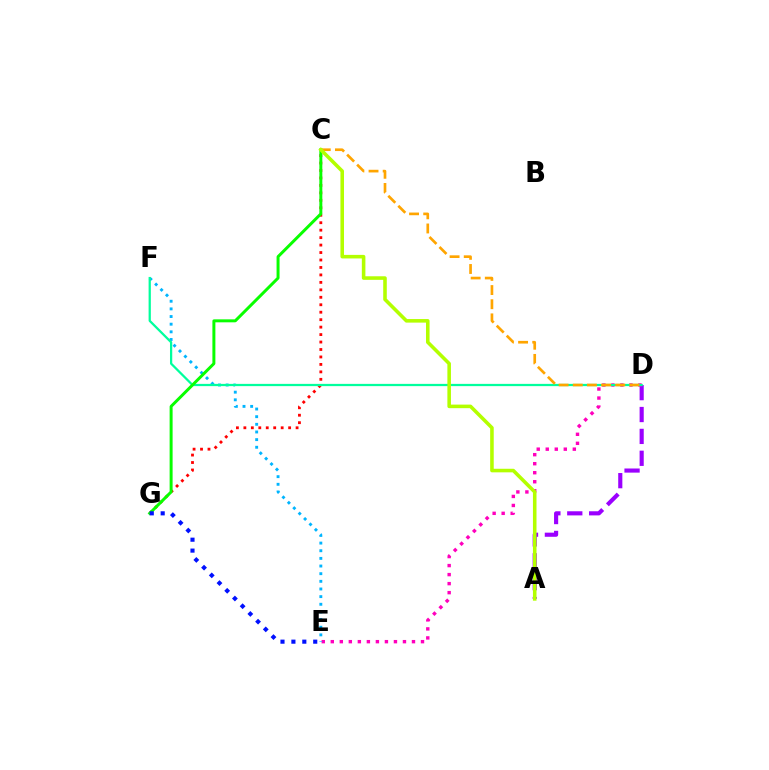{('A', 'D'): [{'color': '#9b00ff', 'line_style': 'dashed', 'thickness': 2.97}], ('C', 'G'): [{'color': '#ff0000', 'line_style': 'dotted', 'thickness': 2.03}, {'color': '#08ff00', 'line_style': 'solid', 'thickness': 2.14}], ('D', 'E'): [{'color': '#ff00bd', 'line_style': 'dotted', 'thickness': 2.45}], ('E', 'F'): [{'color': '#00b5ff', 'line_style': 'dotted', 'thickness': 2.08}], ('D', 'F'): [{'color': '#00ff9d', 'line_style': 'solid', 'thickness': 1.62}], ('E', 'G'): [{'color': '#0010ff', 'line_style': 'dotted', 'thickness': 2.96}], ('C', 'D'): [{'color': '#ffa500', 'line_style': 'dashed', 'thickness': 1.92}], ('A', 'C'): [{'color': '#b3ff00', 'line_style': 'solid', 'thickness': 2.57}]}